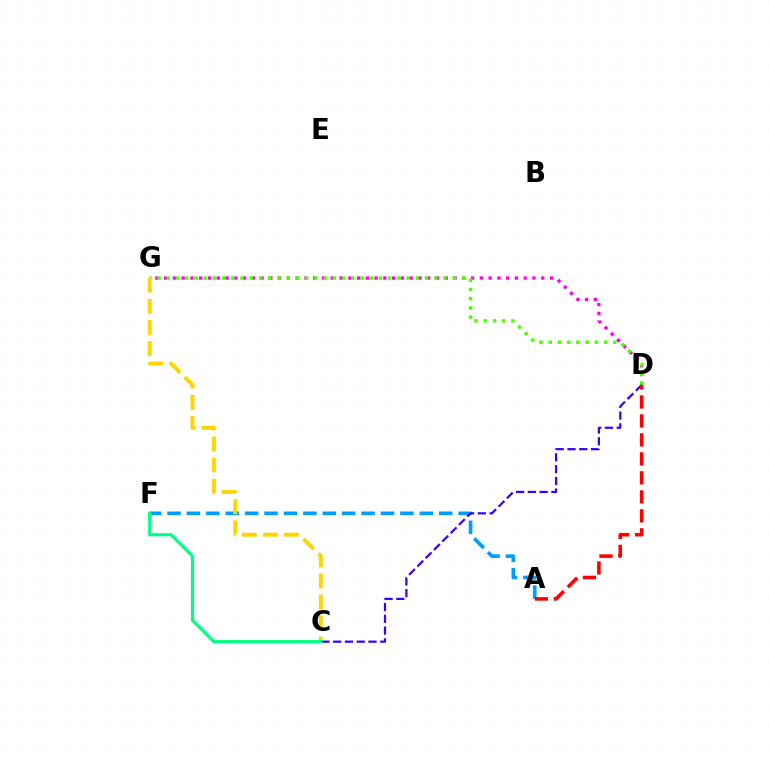{('D', 'G'): [{'color': '#ff00ed', 'line_style': 'dotted', 'thickness': 2.38}, {'color': '#4fff00', 'line_style': 'dotted', 'thickness': 2.51}], ('A', 'F'): [{'color': '#009eff', 'line_style': 'dashed', 'thickness': 2.64}], ('C', 'G'): [{'color': '#ffd500', 'line_style': 'dashed', 'thickness': 2.86}], ('C', 'D'): [{'color': '#3700ff', 'line_style': 'dashed', 'thickness': 1.6}], ('C', 'F'): [{'color': '#00ff86', 'line_style': 'solid', 'thickness': 2.3}], ('A', 'D'): [{'color': '#ff0000', 'line_style': 'dashed', 'thickness': 2.58}]}